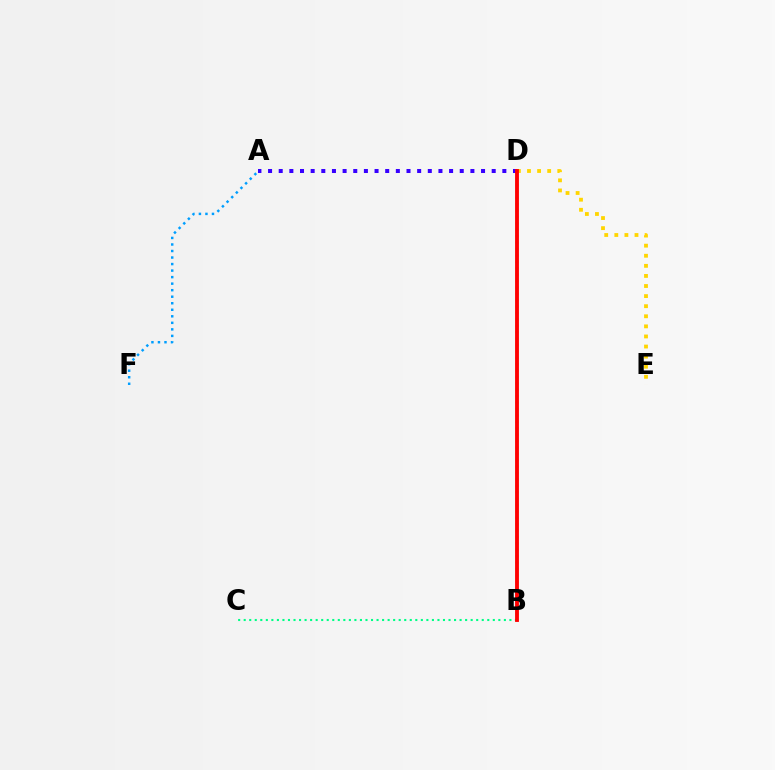{('B', 'D'): [{'color': '#4fff00', 'line_style': 'dotted', 'thickness': 1.74}, {'color': '#ff00ed', 'line_style': 'solid', 'thickness': 1.54}, {'color': '#ff0000', 'line_style': 'solid', 'thickness': 2.77}], ('D', 'E'): [{'color': '#ffd500', 'line_style': 'dotted', 'thickness': 2.74}], ('A', 'D'): [{'color': '#3700ff', 'line_style': 'dotted', 'thickness': 2.89}], ('B', 'C'): [{'color': '#00ff86', 'line_style': 'dotted', 'thickness': 1.5}], ('A', 'F'): [{'color': '#009eff', 'line_style': 'dotted', 'thickness': 1.77}]}